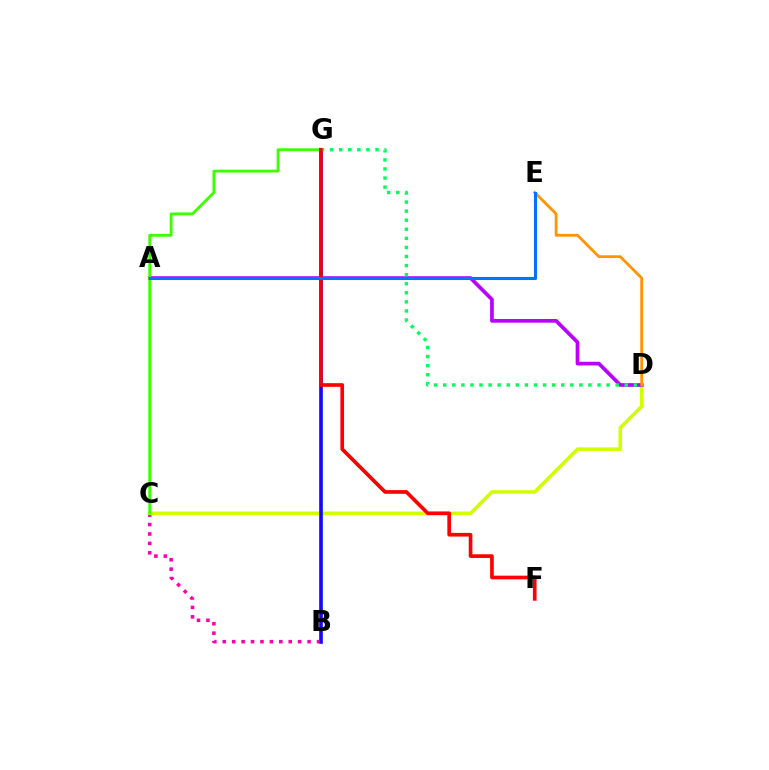{('B', 'C'): [{'color': '#ff00ac', 'line_style': 'dotted', 'thickness': 2.56}], ('C', 'D'): [{'color': '#d1ff00', 'line_style': 'solid', 'thickness': 2.59}], ('B', 'G'): [{'color': '#00fff6', 'line_style': 'solid', 'thickness': 2.6}, {'color': '#2500ff', 'line_style': 'solid', 'thickness': 2.53}], ('A', 'D'): [{'color': '#b900ff', 'line_style': 'solid', 'thickness': 2.66}], ('D', 'E'): [{'color': '#ff9400', 'line_style': 'solid', 'thickness': 2.01}], ('C', 'G'): [{'color': '#3dff00', 'line_style': 'solid', 'thickness': 2.04}], ('D', 'G'): [{'color': '#00ff5c', 'line_style': 'dotted', 'thickness': 2.47}], ('F', 'G'): [{'color': '#ff0000', 'line_style': 'solid', 'thickness': 2.64}], ('A', 'E'): [{'color': '#0074ff', 'line_style': 'solid', 'thickness': 2.22}]}